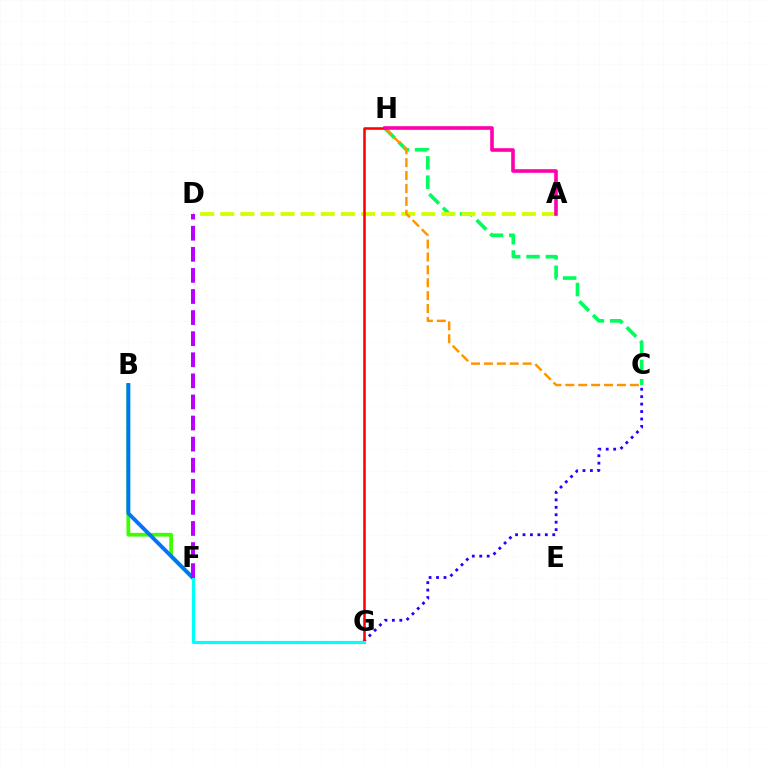{('C', 'G'): [{'color': '#2500ff', 'line_style': 'dotted', 'thickness': 2.02}], ('B', 'F'): [{'color': '#3dff00', 'line_style': 'solid', 'thickness': 2.69}, {'color': '#0074ff', 'line_style': 'solid', 'thickness': 2.78}], ('C', 'H'): [{'color': '#00ff5c', 'line_style': 'dashed', 'thickness': 2.63}, {'color': '#ff9400', 'line_style': 'dashed', 'thickness': 1.75}], ('A', 'D'): [{'color': '#d1ff00', 'line_style': 'dashed', 'thickness': 2.73}], ('G', 'H'): [{'color': '#ff0000', 'line_style': 'solid', 'thickness': 1.84}], ('F', 'G'): [{'color': '#00fff6', 'line_style': 'solid', 'thickness': 2.27}], ('A', 'H'): [{'color': '#ff00ac', 'line_style': 'solid', 'thickness': 2.6}], ('D', 'F'): [{'color': '#b900ff', 'line_style': 'dashed', 'thickness': 2.86}]}